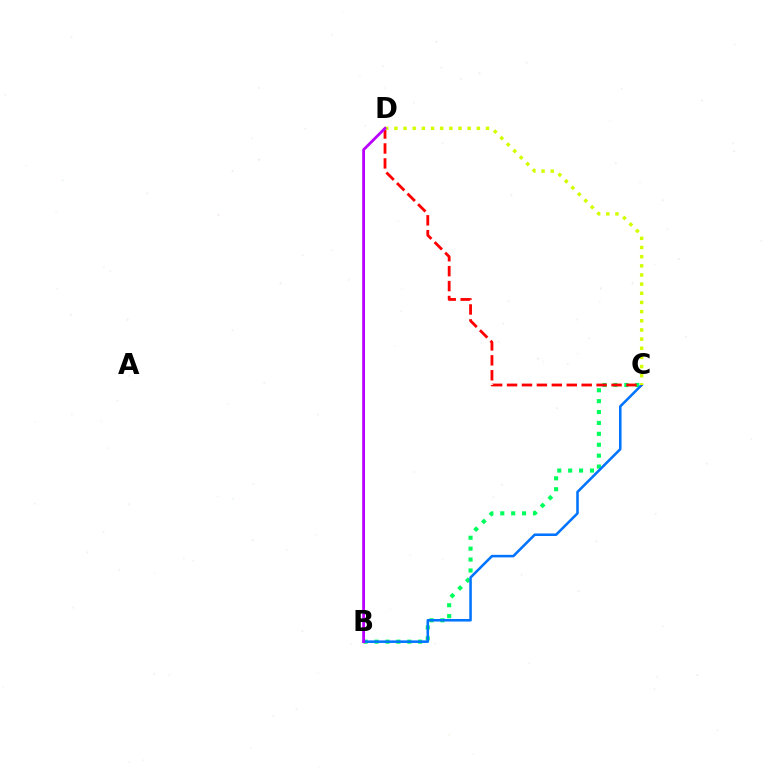{('B', 'C'): [{'color': '#00ff5c', 'line_style': 'dotted', 'thickness': 2.96}, {'color': '#0074ff', 'line_style': 'solid', 'thickness': 1.83}], ('C', 'D'): [{'color': '#ff0000', 'line_style': 'dashed', 'thickness': 2.03}, {'color': '#d1ff00', 'line_style': 'dotted', 'thickness': 2.49}], ('B', 'D'): [{'color': '#b900ff', 'line_style': 'solid', 'thickness': 2.02}]}